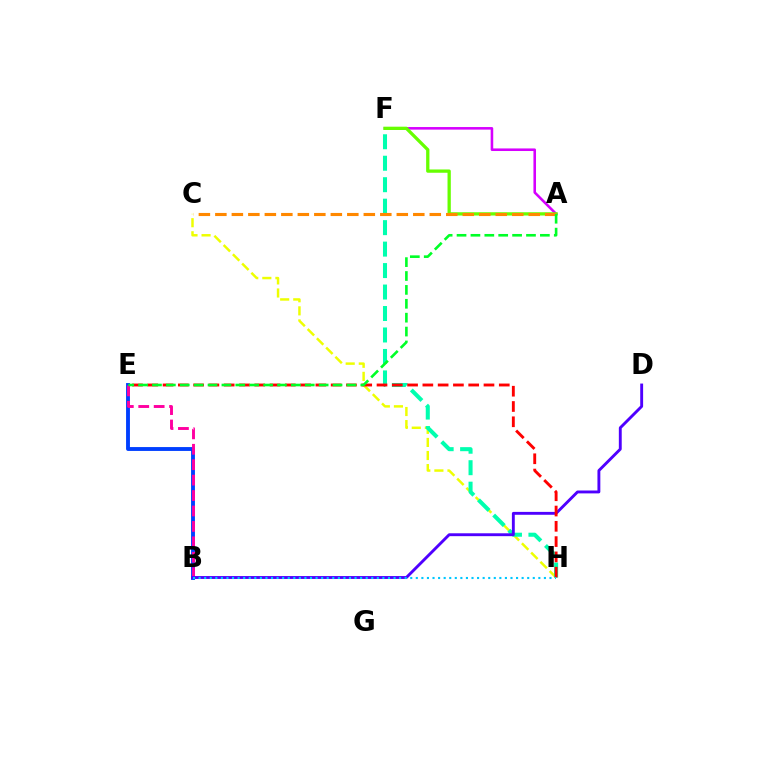{('A', 'F'): [{'color': '#d600ff', 'line_style': 'solid', 'thickness': 1.86}, {'color': '#66ff00', 'line_style': 'solid', 'thickness': 2.37}], ('C', 'H'): [{'color': '#eeff00', 'line_style': 'dashed', 'thickness': 1.78}], ('B', 'E'): [{'color': '#003fff', 'line_style': 'solid', 'thickness': 2.79}, {'color': '#ff00a0', 'line_style': 'dashed', 'thickness': 2.1}], ('F', 'H'): [{'color': '#00ffaf', 'line_style': 'dashed', 'thickness': 2.92}], ('B', 'D'): [{'color': '#4f00ff', 'line_style': 'solid', 'thickness': 2.08}], ('E', 'H'): [{'color': '#ff0000', 'line_style': 'dashed', 'thickness': 2.08}], ('A', 'C'): [{'color': '#ff8800', 'line_style': 'dashed', 'thickness': 2.24}], ('A', 'E'): [{'color': '#00ff27', 'line_style': 'dashed', 'thickness': 1.89}], ('B', 'H'): [{'color': '#00c7ff', 'line_style': 'dotted', 'thickness': 1.51}]}